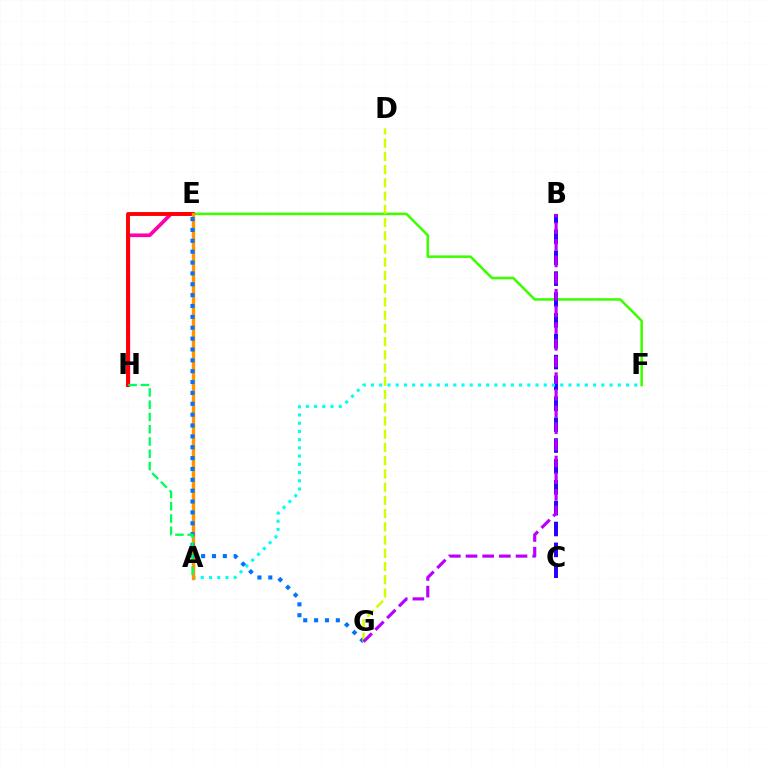{('E', 'F'): [{'color': '#3dff00', 'line_style': 'solid', 'thickness': 1.84}], ('B', 'C'): [{'color': '#2500ff', 'line_style': 'dashed', 'thickness': 2.83}], ('E', 'H'): [{'color': '#ff00ac', 'line_style': 'solid', 'thickness': 2.64}, {'color': '#ff0000', 'line_style': 'solid', 'thickness': 2.79}], ('A', 'F'): [{'color': '#00fff6', 'line_style': 'dotted', 'thickness': 2.24}], ('A', 'E'): [{'color': '#ff9400', 'line_style': 'solid', 'thickness': 2.44}], ('E', 'G'): [{'color': '#0074ff', 'line_style': 'dotted', 'thickness': 2.95}], ('D', 'G'): [{'color': '#d1ff00', 'line_style': 'dashed', 'thickness': 1.8}], ('A', 'H'): [{'color': '#00ff5c', 'line_style': 'dashed', 'thickness': 1.67}], ('B', 'G'): [{'color': '#b900ff', 'line_style': 'dashed', 'thickness': 2.26}]}